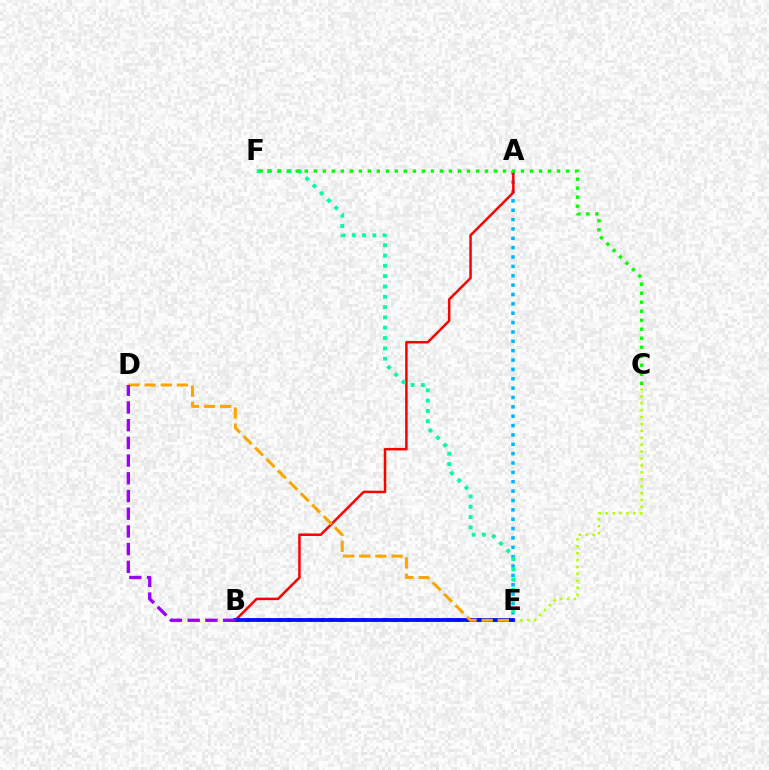{('A', 'E'): [{'color': '#00b5ff', 'line_style': 'dotted', 'thickness': 2.54}], ('B', 'E'): [{'color': '#ff00bd', 'line_style': 'dotted', 'thickness': 2.87}, {'color': '#0010ff', 'line_style': 'solid', 'thickness': 2.75}], ('A', 'B'): [{'color': '#ff0000', 'line_style': 'solid', 'thickness': 1.8}], ('E', 'F'): [{'color': '#00ff9d', 'line_style': 'dotted', 'thickness': 2.8}], ('C', 'E'): [{'color': '#b3ff00', 'line_style': 'dotted', 'thickness': 1.88}], ('C', 'F'): [{'color': '#08ff00', 'line_style': 'dotted', 'thickness': 2.45}], ('D', 'E'): [{'color': '#ffa500', 'line_style': 'dashed', 'thickness': 2.19}], ('B', 'D'): [{'color': '#9b00ff', 'line_style': 'dashed', 'thickness': 2.41}]}